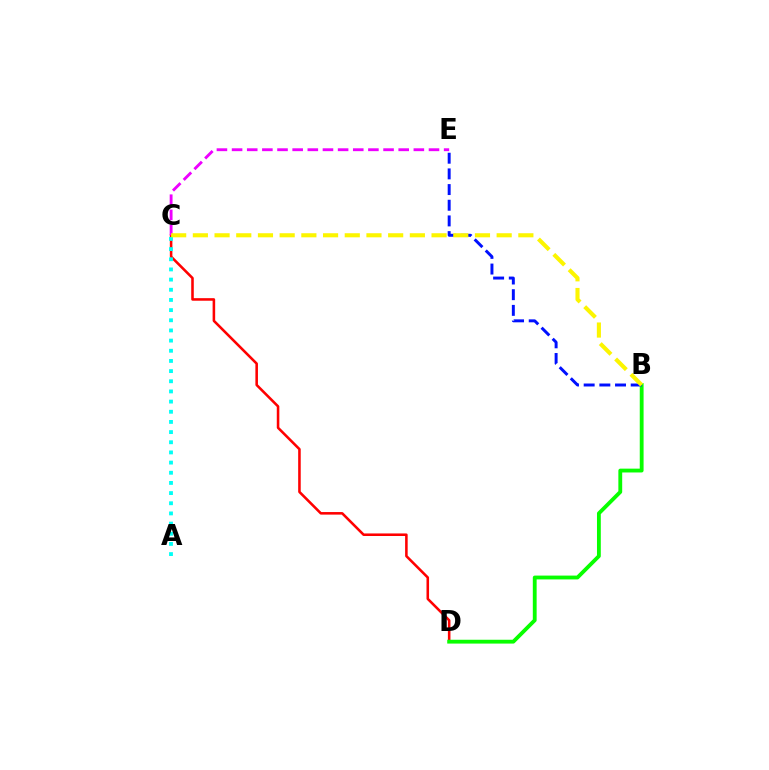{('C', 'D'): [{'color': '#ff0000', 'line_style': 'solid', 'thickness': 1.84}], ('A', 'C'): [{'color': '#00fff6', 'line_style': 'dotted', 'thickness': 2.76}], ('B', 'D'): [{'color': '#08ff00', 'line_style': 'solid', 'thickness': 2.76}], ('C', 'E'): [{'color': '#ee00ff', 'line_style': 'dashed', 'thickness': 2.06}], ('B', 'E'): [{'color': '#0010ff', 'line_style': 'dashed', 'thickness': 2.13}], ('B', 'C'): [{'color': '#fcf500', 'line_style': 'dashed', 'thickness': 2.95}]}